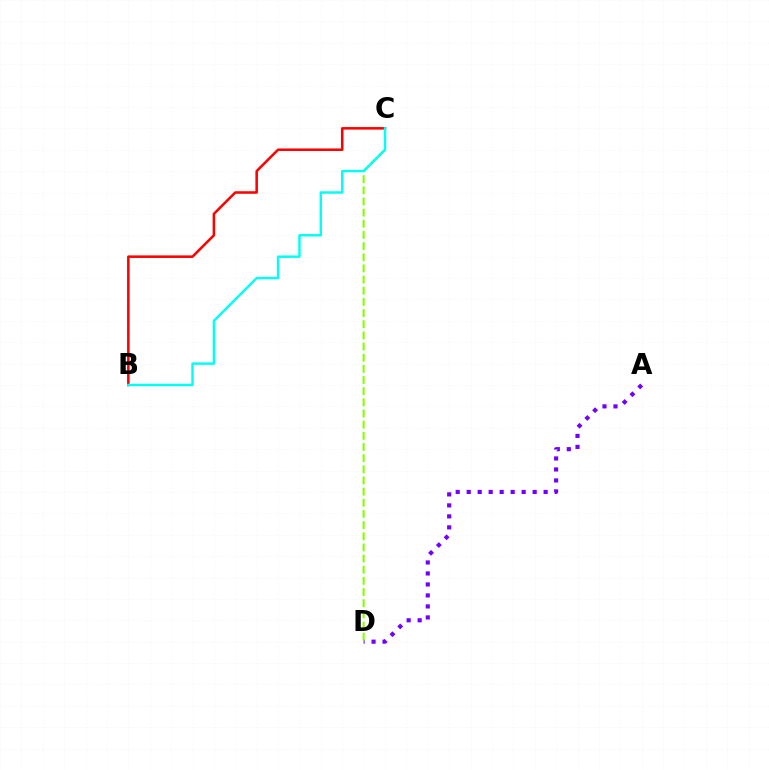{('A', 'D'): [{'color': '#7200ff', 'line_style': 'dotted', 'thickness': 2.99}], ('C', 'D'): [{'color': '#84ff00', 'line_style': 'dashed', 'thickness': 1.52}], ('B', 'C'): [{'color': '#ff0000', 'line_style': 'solid', 'thickness': 1.83}, {'color': '#00fff6', 'line_style': 'solid', 'thickness': 1.75}]}